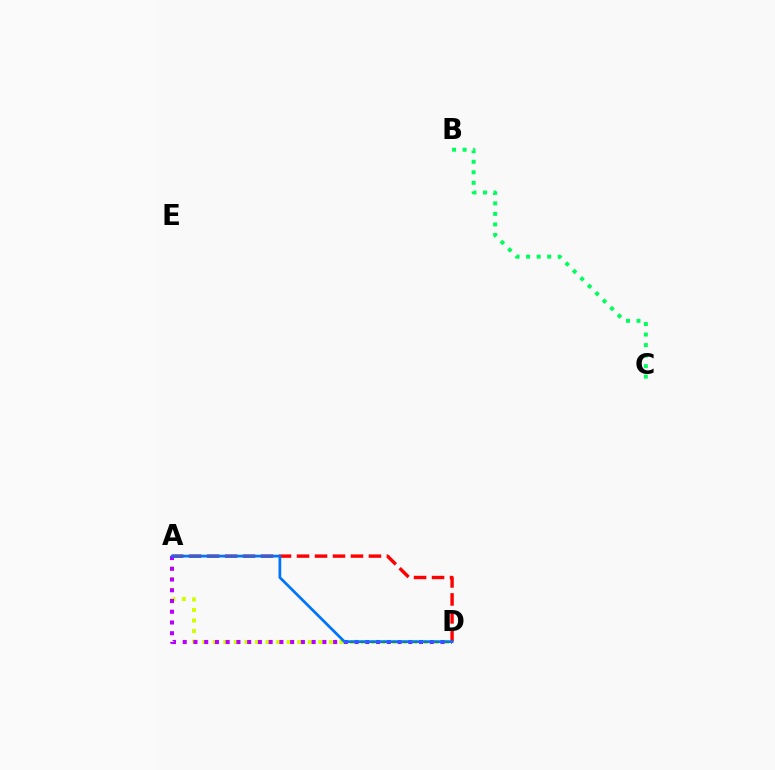{('B', 'C'): [{'color': '#00ff5c', 'line_style': 'dotted', 'thickness': 2.86}], ('A', 'D'): [{'color': '#d1ff00', 'line_style': 'dotted', 'thickness': 2.87}, {'color': '#ff0000', 'line_style': 'dashed', 'thickness': 2.44}, {'color': '#b900ff', 'line_style': 'dotted', 'thickness': 2.92}, {'color': '#0074ff', 'line_style': 'solid', 'thickness': 1.97}]}